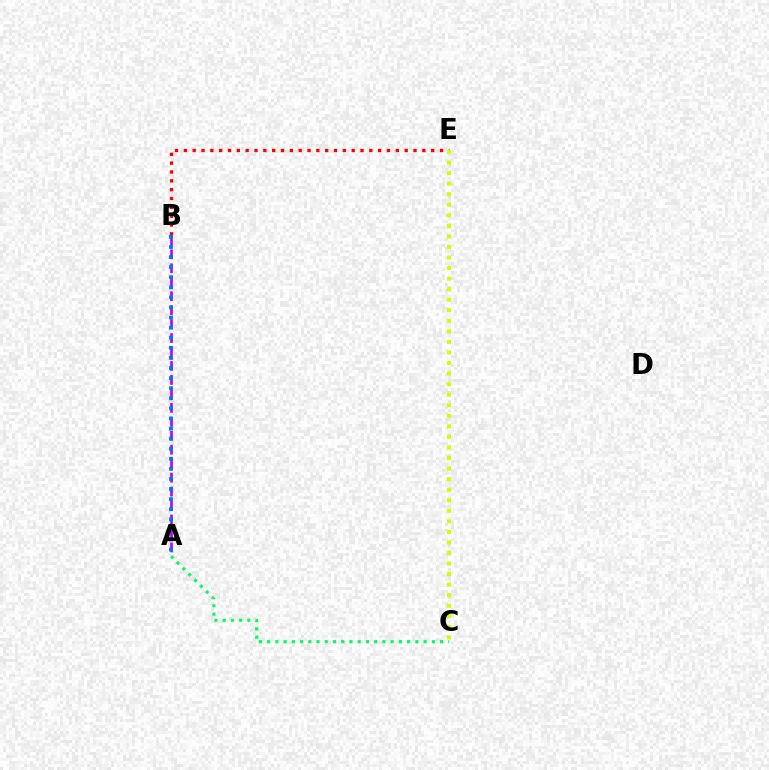{('A', 'C'): [{'color': '#00ff5c', 'line_style': 'dotted', 'thickness': 2.24}], ('B', 'E'): [{'color': '#ff0000', 'line_style': 'dotted', 'thickness': 2.4}], ('C', 'E'): [{'color': '#d1ff00', 'line_style': 'dotted', 'thickness': 2.87}], ('A', 'B'): [{'color': '#b900ff', 'line_style': 'dashed', 'thickness': 1.9}, {'color': '#0074ff', 'line_style': 'dotted', 'thickness': 2.74}]}